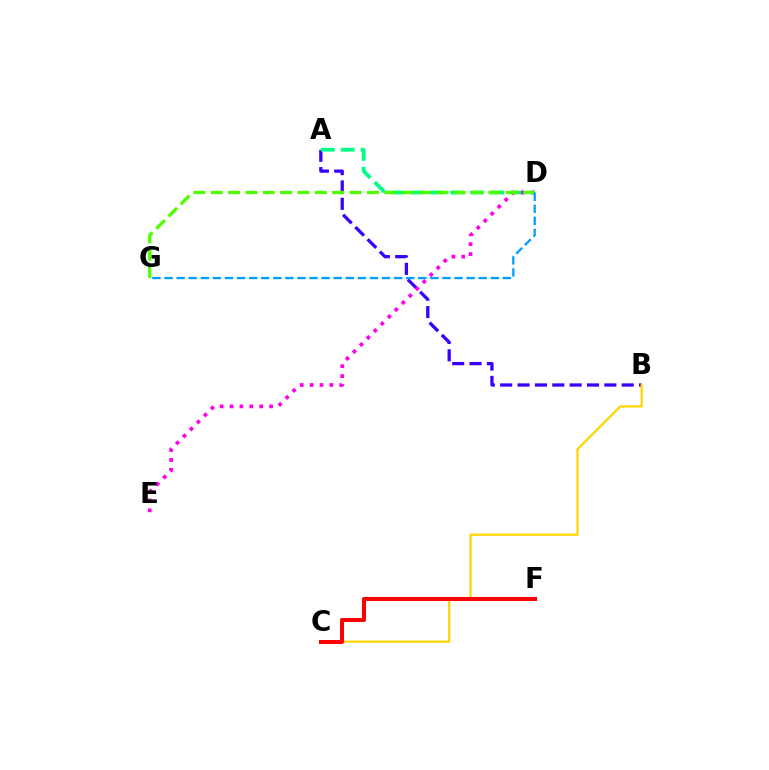{('A', 'B'): [{'color': '#3700ff', 'line_style': 'dashed', 'thickness': 2.36}], ('B', 'C'): [{'color': '#ffd500', 'line_style': 'solid', 'thickness': 1.61}], ('A', 'D'): [{'color': '#00ff86', 'line_style': 'dashed', 'thickness': 2.71}], ('C', 'F'): [{'color': '#ff0000', 'line_style': 'solid', 'thickness': 2.9}], ('D', 'E'): [{'color': '#ff00ed', 'line_style': 'dotted', 'thickness': 2.68}], ('D', 'G'): [{'color': '#4fff00', 'line_style': 'dashed', 'thickness': 2.36}, {'color': '#009eff', 'line_style': 'dashed', 'thickness': 1.64}]}